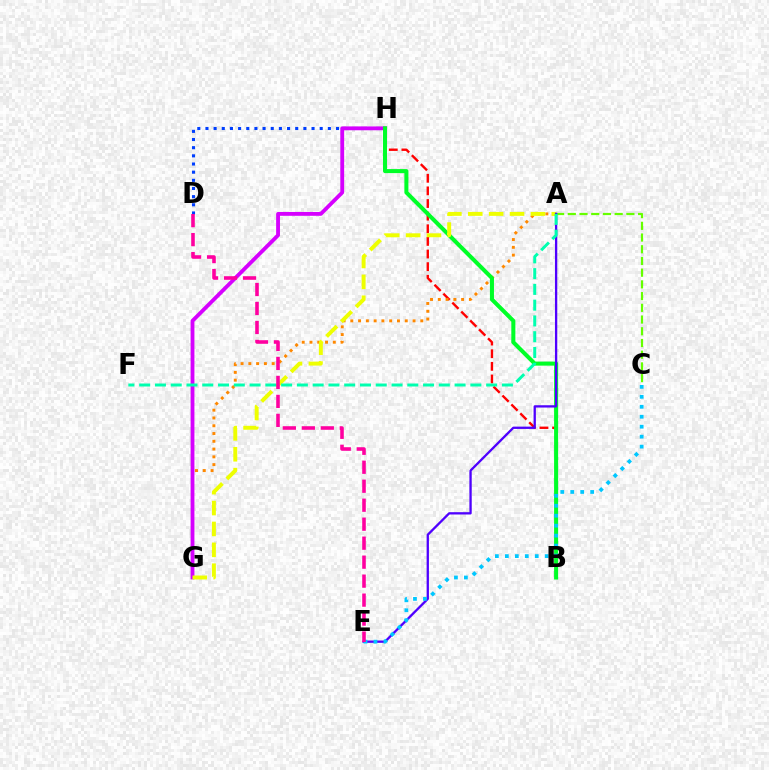{('D', 'H'): [{'color': '#003fff', 'line_style': 'dotted', 'thickness': 2.22}], ('B', 'H'): [{'color': '#ff0000', 'line_style': 'dashed', 'thickness': 1.72}, {'color': '#00ff27', 'line_style': 'solid', 'thickness': 2.91}], ('A', 'C'): [{'color': '#66ff00', 'line_style': 'dashed', 'thickness': 1.59}], ('A', 'G'): [{'color': '#ff8800', 'line_style': 'dotted', 'thickness': 2.11}, {'color': '#eeff00', 'line_style': 'dashed', 'thickness': 2.84}], ('G', 'H'): [{'color': '#d600ff', 'line_style': 'solid', 'thickness': 2.76}], ('A', 'E'): [{'color': '#4f00ff', 'line_style': 'solid', 'thickness': 1.66}], ('A', 'F'): [{'color': '#00ffaf', 'line_style': 'dashed', 'thickness': 2.14}], ('C', 'E'): [{'color': '#00c7ff', 'line_style': 'dotted', 'thickness': 2.71}], ('D', 'E'): [{'color': '#ff00a0', 'line_style': 'dashed', 'thickness': 2.58}]}